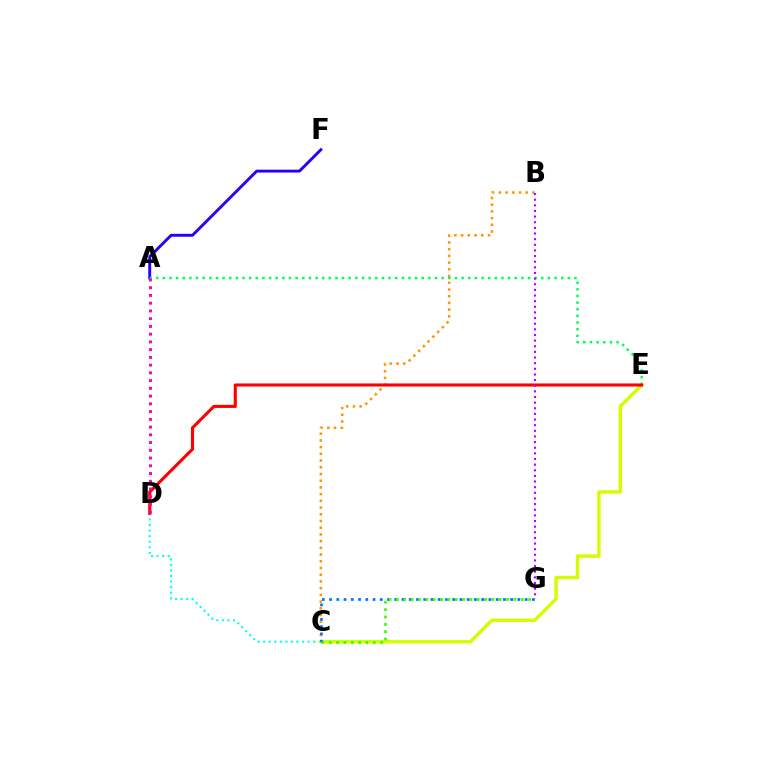{('A', 'F'): [{'color': '#2500ff', 'line_style': 'solid', 'thickness': 2.09}], ('C', 'D'): [{'color': '#00fff6', 'line_style': 'dotted', 'thickness': 1.51}], ('B', 'C'): [{'color': '#ff9400', 'line_style': 'dotted', 'thickness': 1.82}], ('A', 'E'): [{'color': '#00ff5c', 'line_style': 'dotted', 'thickness': 1.8}], ('C', 'E'): [{'color': '#d1ff00', 'line_style': 'solid', 'thickness': 2.45}], ('C', 'G'): [{'color': '#0074ff', 'line_style': 'dotted', 'thickness': 1.97}, {'color': '#3dff00', 'line_style': 'dotted', 'thickness': 2.0}], ('D', 'E'): [{'color': '#ff0000', 'line_style': 'solid', 'thickness': 2.23}], ('B', 'G'): [{'color': '#b900ff', 'line_style': 'dotted', 'thickness': 1.53}], ('A', 'D'): [{'color': '#ff00ac', 'line_style': 'dotted', 'thickness': 2.1}]}